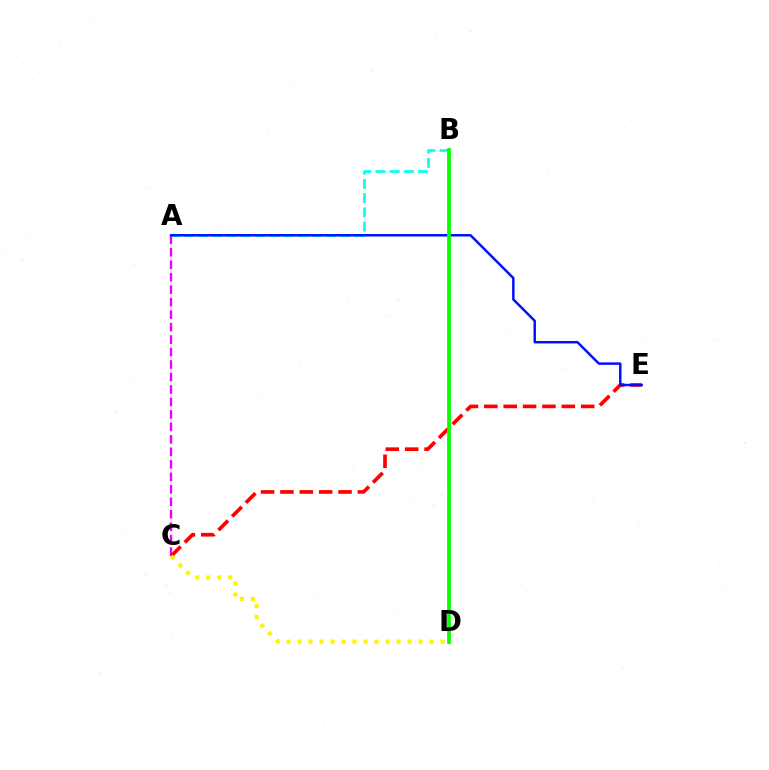{('A', 'C'): [{'color': '#ee00ff', 'line_style': 'dashed', 'thickness': 1.69}], ('A', 'B'): [{'color': '#00fff6', 'line_style': 'dashed', 'thickness': 1.93}], ('C', 'E'): [{'color': '#ff0000', 'line_style': 'dashed', 'thickness': 2.63}], ('A', 'E'): [{'color': '#0010ff', 'line_style': 'solid', 'thickness': 1.77}], ('B', 'D'): [{'color': '#08ff00', 'line_style': 'solid', 'thickness': 2.71}], ('C', 'D'): [{'color': '#fcf500', 'line_style': 'dotted', 'thickness': 2.99}]}